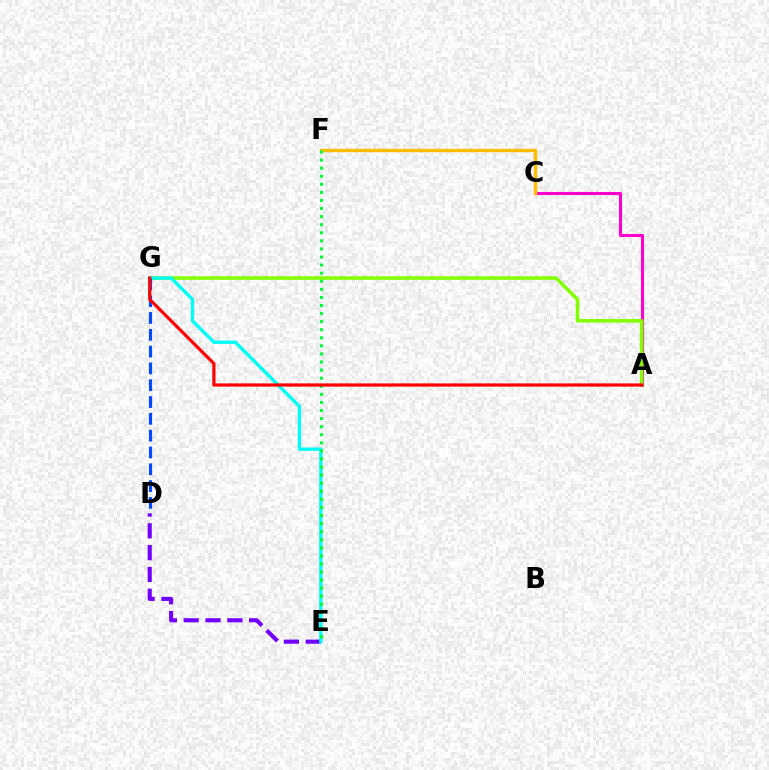{('A', 'C'): [{'color': '#ff00cf', 'line_style': 'solid', 'thickness': 2.21}], ('C', 'F'): [{'color': '#ffbd00', 'line_style': 'solid', 'thickness': 2.46}], ('D', 'E'): [{'color': '#7200ff', 'line_style': 'dashed', 'thickness': 2.96}], ('A', 'G'): [{'color': '#84ff00', 'line_style': 'solid', 'thickness': 2.57}, {'color': '#ff0000', 'line_style': 'solid', 'thickness': 2.31}], ('E', 'G'): [{'color': '#00fff6', 'line_style': 'solid', 'thickness': 2.41}], ('E', 'F'): [{'color': '#00ff39', 'line_style': 'dotted', 'thickness': 2.19}], ('D', 'G'): [{'color': '#004bff', 'line_style': 'dashed', 'thickness': 2.28}]}